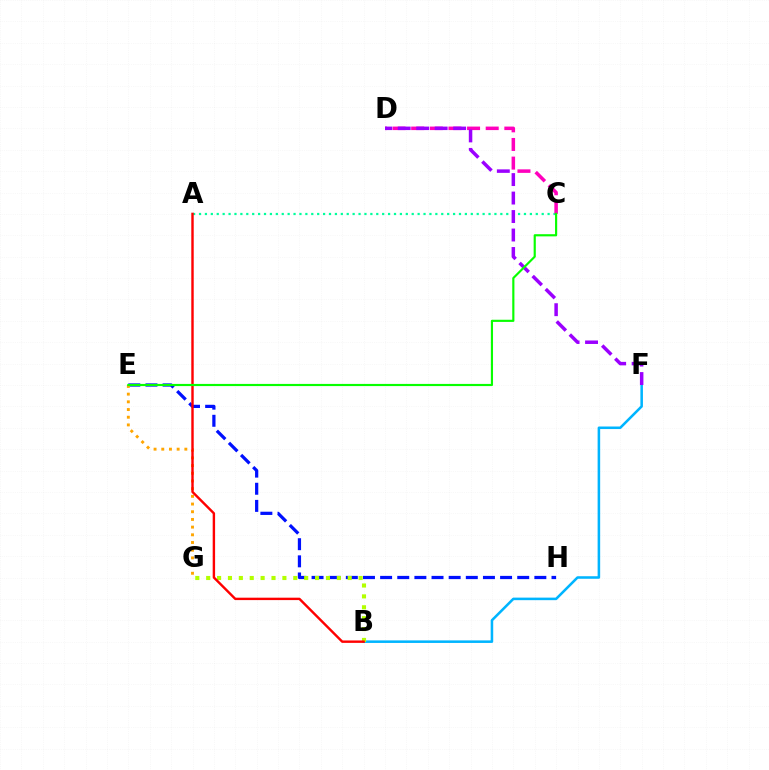{('B', 'F'): [{'color': '#00b5ff', 'line_style': 'solid', 'thickness': 1.83}], ('A', 'C'): [{'color': '#00ff9d', 'line_style': 'dotted', 'thickness': 1.61}], ('C', 'D'): [{'color': '#ff00bd', 'line_style': 'dashed', 'thickness': 2.53}], ('E', 'H'): [{'color': '#0010ff', 'line_style': 'dashed', 'thickness': 2.33}], ('B', 'G'): [{'color': '#b3ff00', 'line_style': 'dotted', 'thickness': 2.96}], ('E', 'G'): [{'color': '#ffa500', 'line_style': 'dotted', 'thickness': 2.09}], ('D', 'F'): [{'color': '#9b00ff', 'line_style': 'dashed', 'thickness': 2.51}], ('A', 'B'): [{'color': '#ff0000', 'line_style': 'solid', 'thickness': 1.74}], ('C', 'E'): [{'color': '#08ff00', 'line_style': 'solid', 'thickness': 1.56}]}